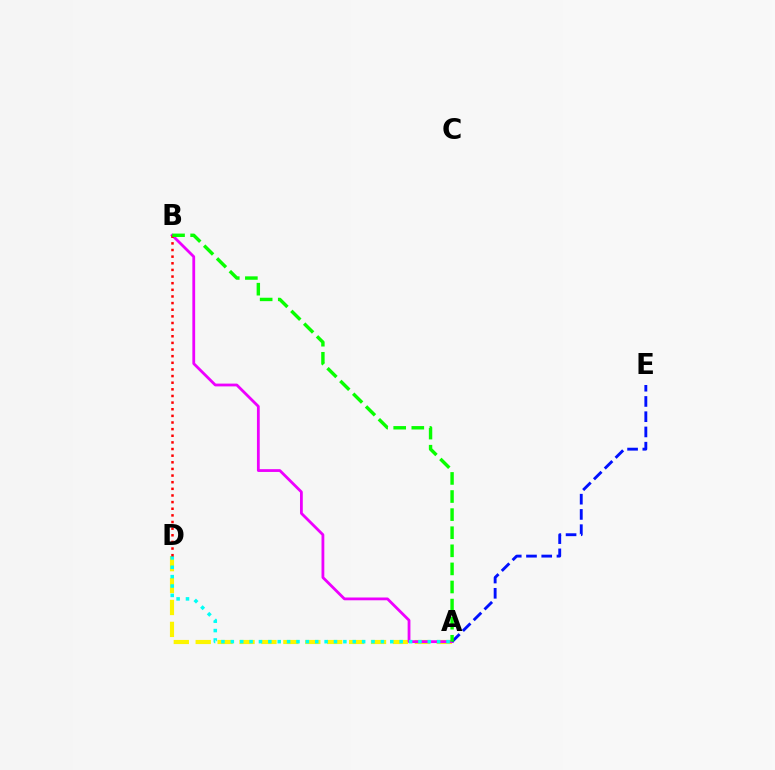{('A', 'D'): [{'color': '#fcf500', 'line_style': 'dashed', 'thickness': 2.98}, {'color': '#00fff6', 'line_style': 'dotted', 'thickness': 2.55}], ('A', 'B'): [{'color': '#ee00ff', 'line_style': 'solid', 'thickness': 2.01}, {'color': '#08ff00', 'line_style': 'dashed', 'thickness': 2.46}], ('A', 'E'): [{'color': '#0010ff', 'line_style': 'dashed', 'thickness': 2.07}], ('B', 'D'): [{'color': '#ff0000', 'line_style': 'dotted', 'thickness': 1.8}]}